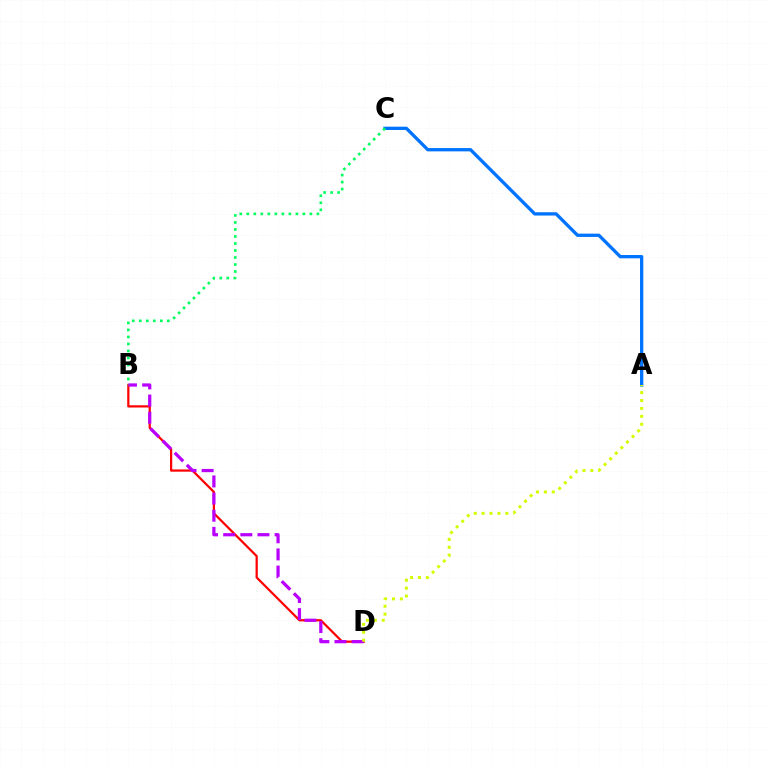{('B', 'D'): [{'color': '#ff0000', 'line_style': 'solid', 'thickness': 1.61}, {'color': '#b900ff', 'line_style': 'dashed', 'thickness': 2.33}], ('A', 'C'): [{'color': '#0074ff', 'line_style': 'solid', 'thickness': 2.38}], ('B', 'C'): [{'color': '#00ff5c', 'line_style': 'dotted', 'thickness': 1.91}], ('A', 'D'): [{'color': '#d1ff00', 'line_style': 'dotted', 'thickness': 2.15}]}